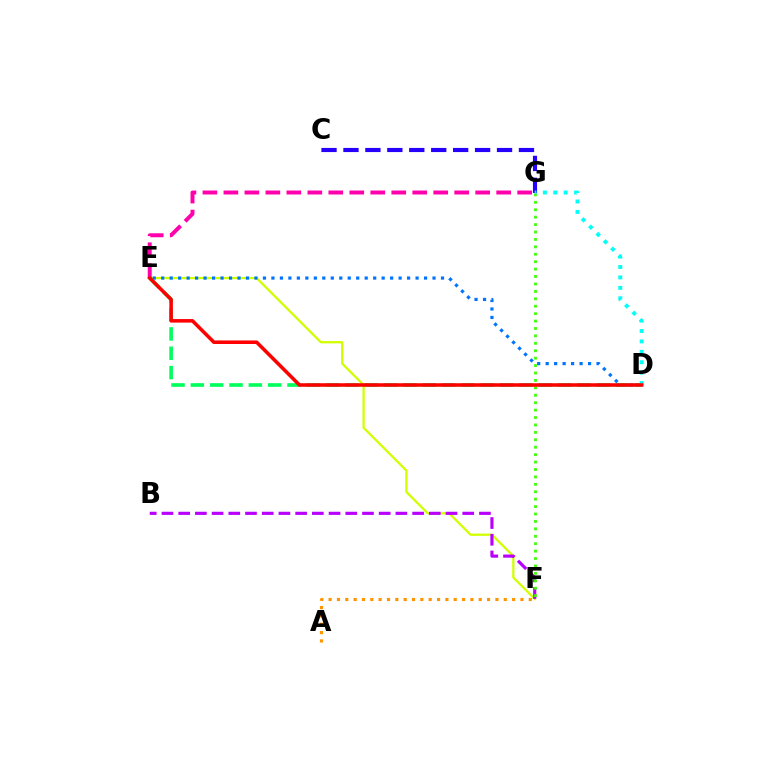{('E', 'F'): [{'color': '#d1ff00', 'line_style': 'solid', 'thickness': 1.64}], ('D', 'E'): [{'color': '#0074ff', 'line_style': 'dotted', 'thickness': 2.3}, {'color': '#00ff5c', 'line_style': 'dashed', 'thickness': 2.63}, {'color': '#ff0000', 'line_style': 'solid', 'thickness': 2.55}], ('C', 'G'): [{'color': '#2500ff', 'line_style': 'dashed', 'thickness': 2.98}], ('E', 'G'): [{'color': '#ff00ac', 'line_style': 'dashed', 'thickness': 2.85}], ('A', 'F'): [{'color': '#ff9400', 'line_style': 'dotted', 'thickness': 2.27}], ('B', 'F'): [{'color': '#b900ff', 'line_style': 'dashed', 'thickness': 2.27}], ('F', 'G'): [{'color': '#3dff00', 'line_style': 'dotted', 'thickness': 2.02}], ('D', 'G'): [{'color': '#00fff6', 'line_style': 'dotted', 'thickness': 2.83}]}